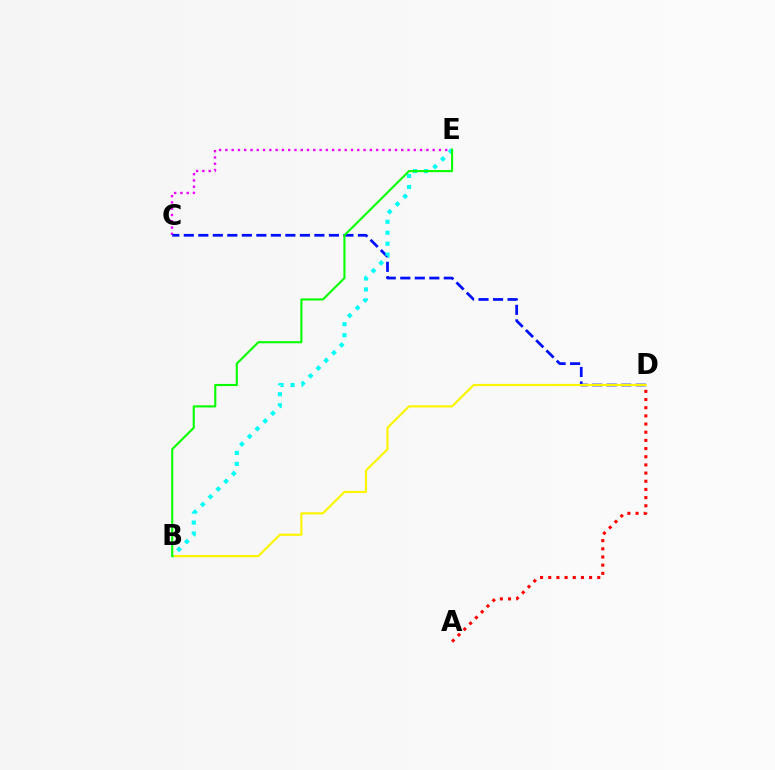{('C', 'E'): [{'color': '#ee00ff', 'line_style': 'dotted', 'thickness': 1.71}], ('C', 'D'): [{'color': '#0010ff', 'line_style': 'dashed', 'thickness': 1.97}], ('A', 'D'): [{'color': '#ff0000', 'line_style': 'dotted', 'thickness': 2.22}], ('B', 'D'): [{'color': '#fcf500', 'line_style': 'solid', 'thickness': 1.56}], ('B', 'E'): [{'color': '#00fff6', 'line_style': 'dotted', 'thickness': 2.97}, {'color': '#08ff00', 'line_style': 'solid', 'thickness': 1.52}]}